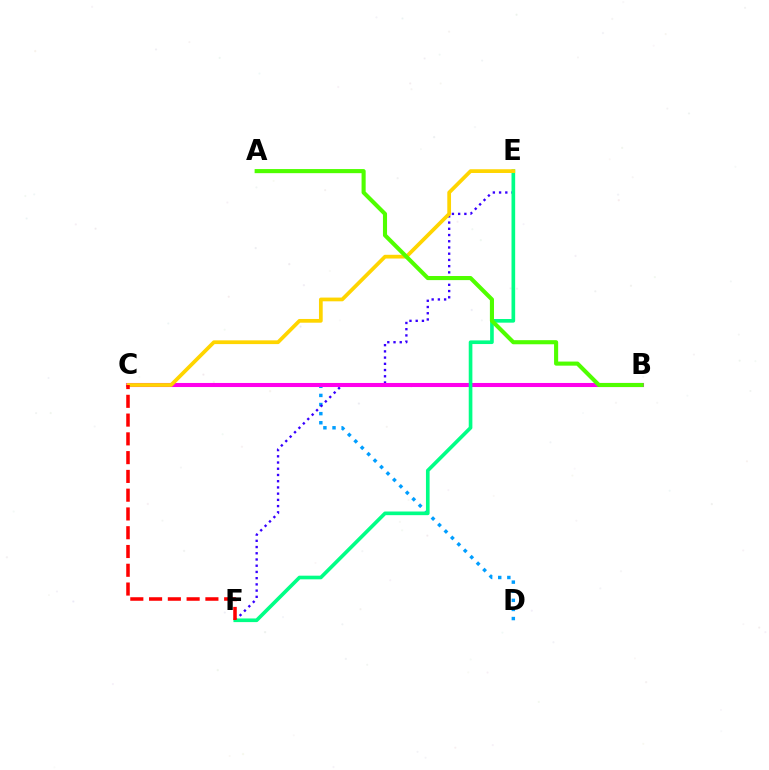{('C', 'D'): [{'color': '#009eff', 'line_style': 'dotted', 'thickness': 2.47}], ('E', 'F'): [{'color': '#3700ff', 'line_style': 'dotted', 'thickness': 1.69}, {'color': '#00ff86', 'line_style': 'solid', 'thickness': 2.63}], ('B', 'C'): [{'color': '#ff00ed', 'line_style': 'solid', 'thickness': 2.93}], ('C', 'E'): [{'color': '#ffd500', 'line_style': 'solid', 'thickness': 2.69}], ('A', 'B'): [{'color': '#4fff00', 'line_style': 'solid', 'thickness': 2.95}], ('C', 'F'): [{'color': '#ff0000', 'line_style': 'dashed', 'thickness': 2.55}]}